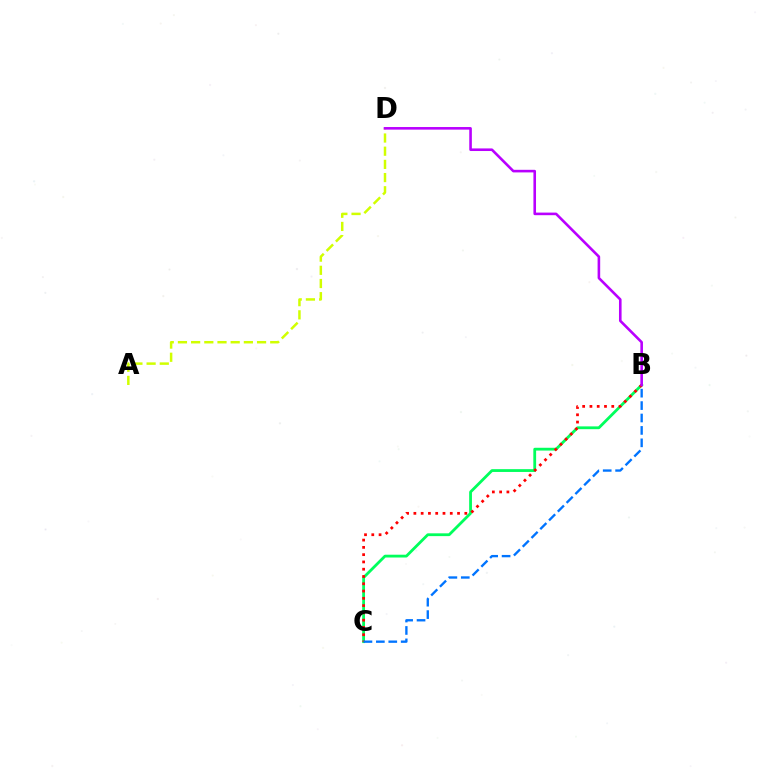{('A', 'D'): [{'color': '#d1ff00', 'line_style': 'dashed', 'thickness': 1.79}], ('B', 'C'): [{'color': '#00ff5c', 'line_style': 'solid', 'thickness': 2.01}, {'color': '#ff0000', 'line_style': 'dotted', 'thickness': 1.98}, {'color': '#0074ff', 'line_style': 'dashed', 'thickness': 1.69}], ('B', 'D'): [{'color': '#b900ff', 'line_style': 'solid', 'thickness': 1.87}]}